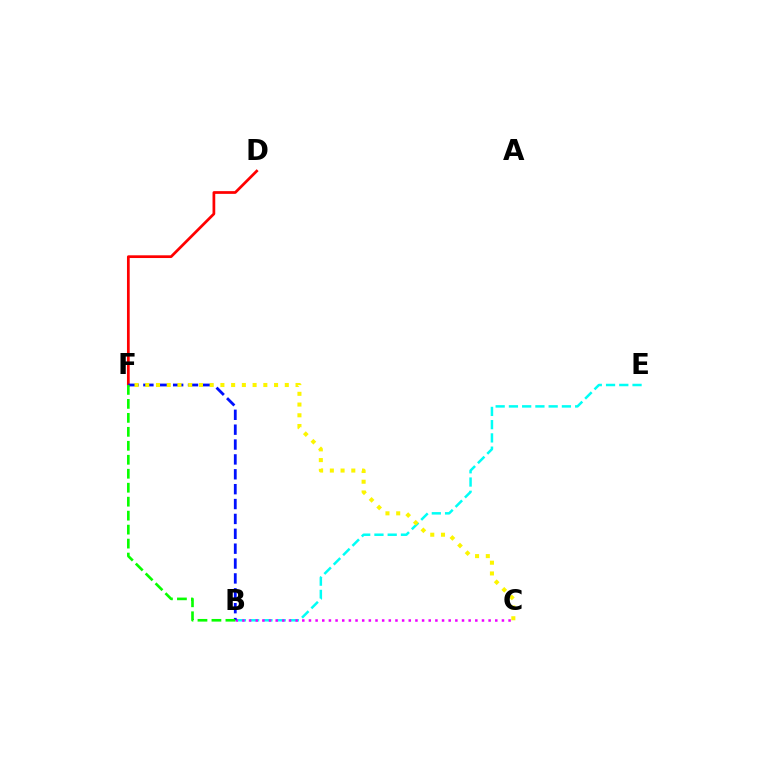{('B', 'E'): [{'color': '#00fff6', 'line_style': 'dashed', 'thickness': 1.8}], ('B', 'C'): [{'color': '#ee00ff', 'line_style': 'dotted', 'thickness': 1.81}], ('D', 'F'): [{'color': '#ff0000', 'line_style': 'solid', 'thickness': 1.96}], ('B', 'F'): [{'color': '#0010ff', 'line_style': 'dashed', 'thickness': 2.02}, {'color': '#08ff00', 'line_style': 'dashed', 'thickness': 1.9}], ('C', 'F'): [{'color': '#fcf500', 'line_style': 'dotted', 'thickness': 2.92}]}